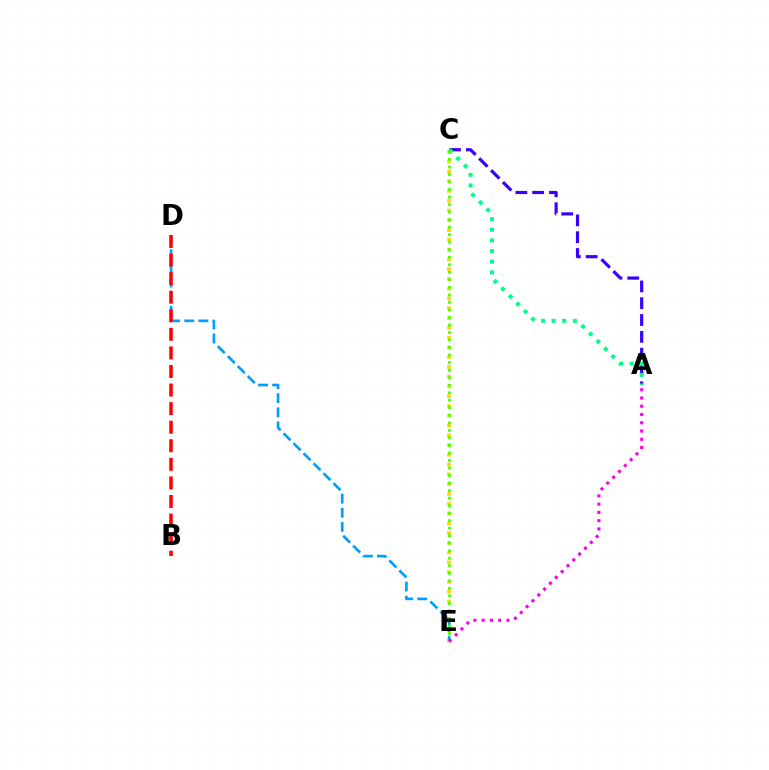{('C', 'E'): [{'color': '#ffd500', 'line_style': 'dotted', 'thickness': 2.66}, {'color': '#4fff00', 'line_style': 'dotted', 'thickness': 2.04}], ('A', 'C'): [{'color': '#3700ff', 'line_style': 'dashed', 'thickness': 2.28}, {'color': '#00ff86', 'line_style': 'dotted', 'thickness': 2.89}], ('D', 'E'): [{'color': '#009eff', 'line_style': 'dashed', 'thickness': 1.92}], ('B', 'D'): [{'color': '#ff0000', 'line_style': 'dashed', 'thickness': 2.52}], ('A', 'E'): [{'color': '#ff00ed', 'line_style': 'dotted', 'thickness': 2.24}]}